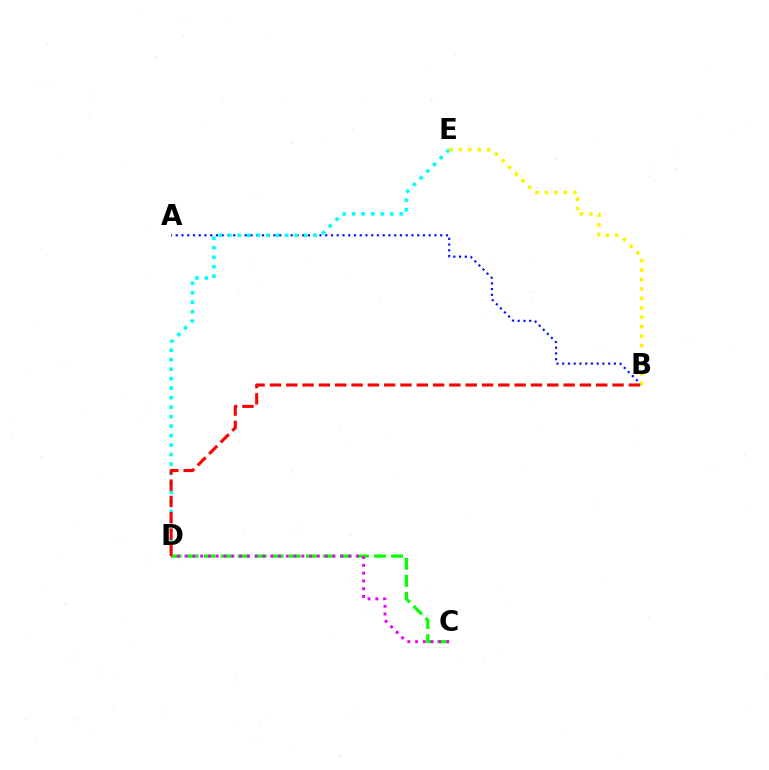{('A', 'B'): [{'color': '#0010ff', 'line_style': 'dotted', 'thickness': 1.56}], ('C', 'D'): [{'color': '#08ff00', 'line_style': 'dashed', 'thickness': 2.31}, {'color': '#ee00ff', 'line_style': 'dotted', 'thickness': 2.11}], ('D', 'E'): [{'color': '#00fff6', 'line_style': 'dotted', 'thickness': 2.58}], ('B', 'E'): [{'color': '#fcf500', 'line_style': 'dotted', 'thickness': 2.56}], ('B', 'D'): [{'color': '#ff0000', 'line_style': 'dashed', 'thickness': 2.22}]}